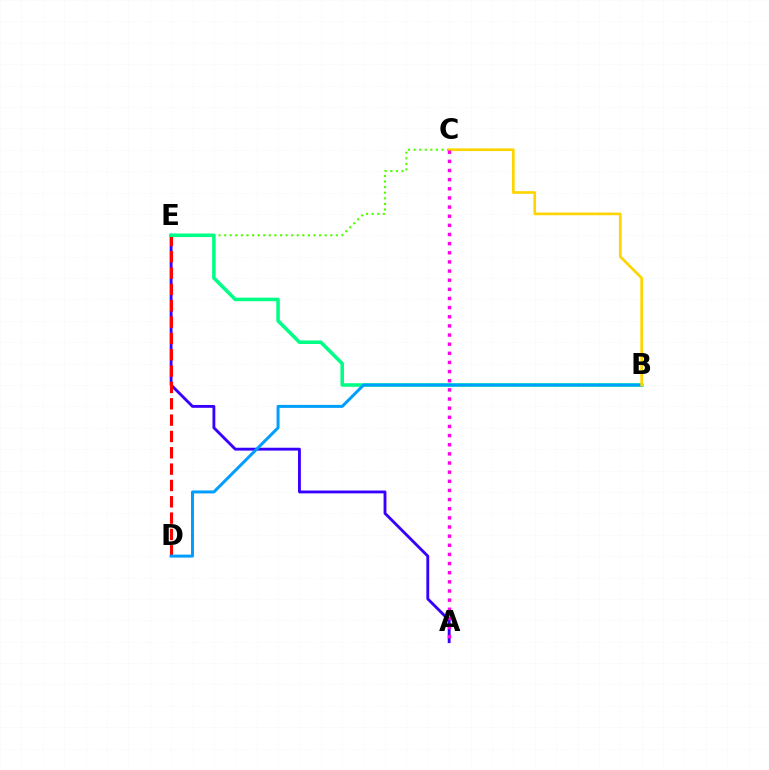{('A', 'E'): [{'color': '#3700ff', 'line_style': 'solid', 'thickness': 2.06}], ('C', 'E'): [{'color': '#4fff00', 'line_style': 'dotted', 'thickness': 1.52}], ('D', 'E'): [{'color': '#ff0000', 'line_style': 'dashed', 'thickness': 2.22}], ('B', 'E'): [{'color': '#00ff86', 'line_style': 'solid', 'thickness': 2.56}], ('B', 'D'): [{'color': '#009eff', 'line_style': 'solid', 'thickness': 2.15}], ('B', 'C'): [{'color': '#ffd500', 'line_style': 'solid', 'thickness': 1.93}], ('A', 'C'): [{'color': '#ff00ed', 'line_style': 'dotted', 'thickness': 2.48}]}